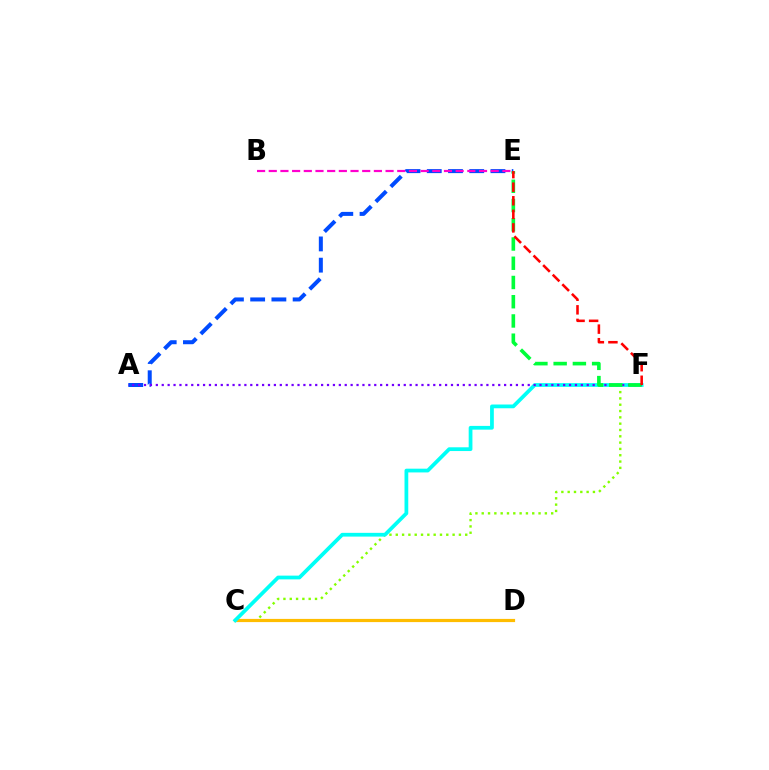{('C', 'F'): [{'color': '#84ff00', 'line_style': 'dotted', 'thickness': 1.72}, {'color': '#00fff6', 'line_style': 'solid', 'thickness': 2.7}], ('C', 'D'): [{'color': '#ffbd00', 'line_style': 'solid', 'thickness': 2.3}], ('A', 'E'): [{'color': '#004bff', 'line_style': 'dashed', 'thickness': 2.88}], ('B', 'E'): [{'color': '#ff00cf', 'line_style': 'dashed', 'thickness': 1.59}], ('A', 'F'): [{'color': '#7200ff', 'line_style': 'dotted', 'thickness': 1.6}], ('E', 'F'): [{'color': '#00ff39', 'line_style': 'dashed', 'thickness': 2.61}, {'color': '#ff0000', 'line_style': 'dashed', 'thickness': 1.84}]}